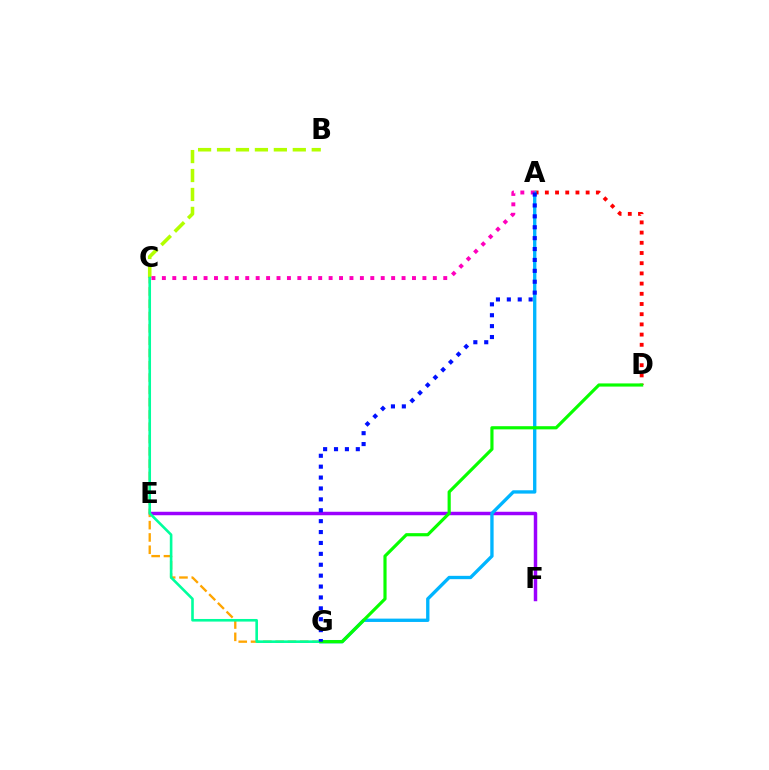{('A', 'D'): [{'color': '#ff0000', 'line_style': 'dotted', 'thickness': 2.77}], ('B', 'C'): [{'color': '#b3ff00', 'line_style': 'dashed', 'thickness': 2.57}], ('E', 'F'): [{'color': '#9b00ff', 'line_style': 'solid', 'thickness': 2.5}], ('A', 'G'): [{'color': '#00b5ff', 'line_style': 'solid', 'thickness': 2.4}, {'color': '#0010ff', 'line_style': 'dotted', 'thickness': 2.96}], ('C', 'G'): [{'color': '#ffa500', 'line_style': 'dashed', 'thickness': 1.67}, {'color': '#00ff9d', 'line_style': 'solid', 'thickness': 1.88}], ('A', 'C'): [{'color': '#ff00bd', 'line_style': 'dotted', 'thickness': 2.83}], ('D', 'G'): [{'color': '#08ff00', 'line_style': 'solid', 'thickness': 2.28}]}